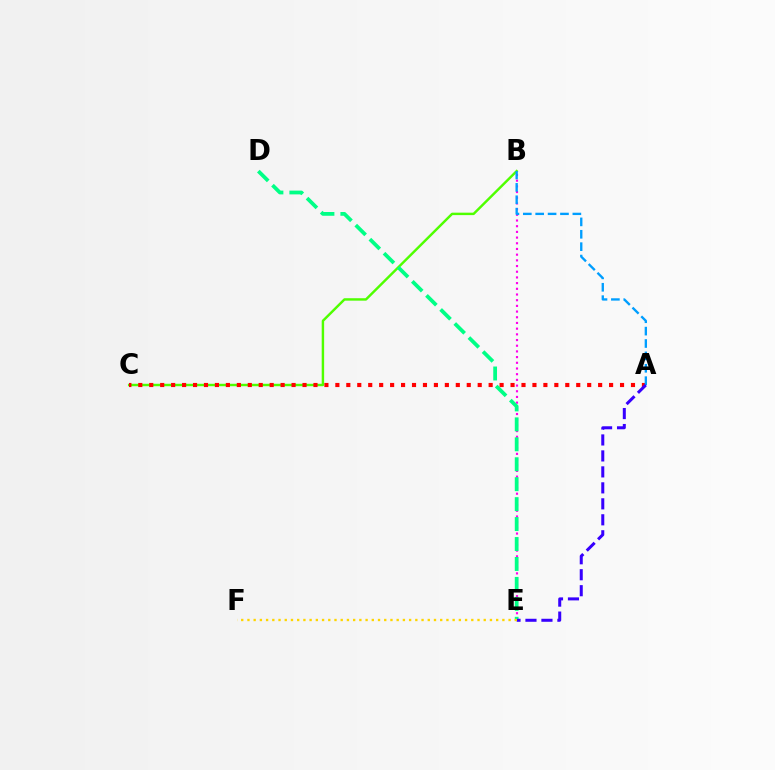{('B', 'C'): [{'color': '#4fff00', 'line_style': 'solid', 'thickness': 1.76}], ('B', 'E'): [{'color': '#ff00ed', 'line_style': 'dotted', 'thickness': 1.55}], ('A', 'C'): [{'color': '#ff0000', 'line_style': 'dotted', 'thickness': 2.97}], ('A', 'B'): [{'color': '#009eff', 'line_style': 'dashed', 'thickness': 1.68}], ('D', 'E'): [{'color': '#00ff86', 'line_style': 'dashed', 'thickness': 2.71}], ('A', 'E'): [{'color': '#3700ff', 'line_style': 'dashed', 'thickness': 2.17}], ('E', 'F'): [{'color': '#ffd500', 'line_style': 'dotted', 'thickness': 1.69}]}